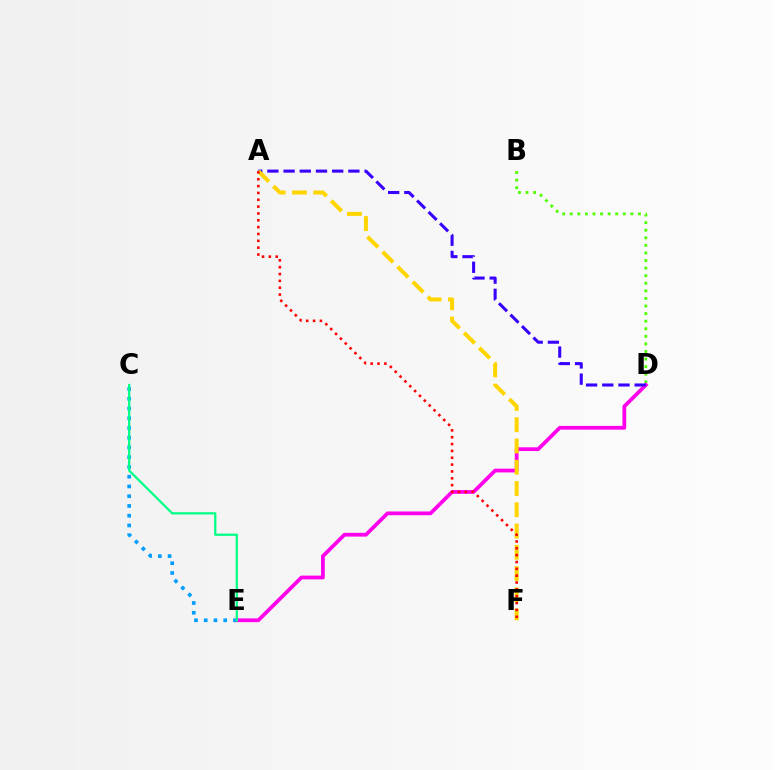{('B', 'D'): [{'color': '#4fff00', 'line_style': 'dotted', 'thickness': 2.06}], ('D', 'E'): [{'color': '#ff00ed', 'line_style': 'solid', 'thickness': 2.7}], ('C', 'E'): [{'color': '#009eff', 'line_style': 'dotted', 'thickness': 2.65}, {'color': '#00ff86', 'line_style': 'solid', 'thickness': 1.62}], ('A', 'D'): [{'color': '#3700ff', 'line_style': 'dashed', 'thickness': 2.2}], ('A', 'F'): [{'color': '#ffd500', 'line_style': 'dashed', 'thickness': 2.89}, {'color': '#ff0000', 'line_style': 'dotted', 'thickness': 1.86}]}